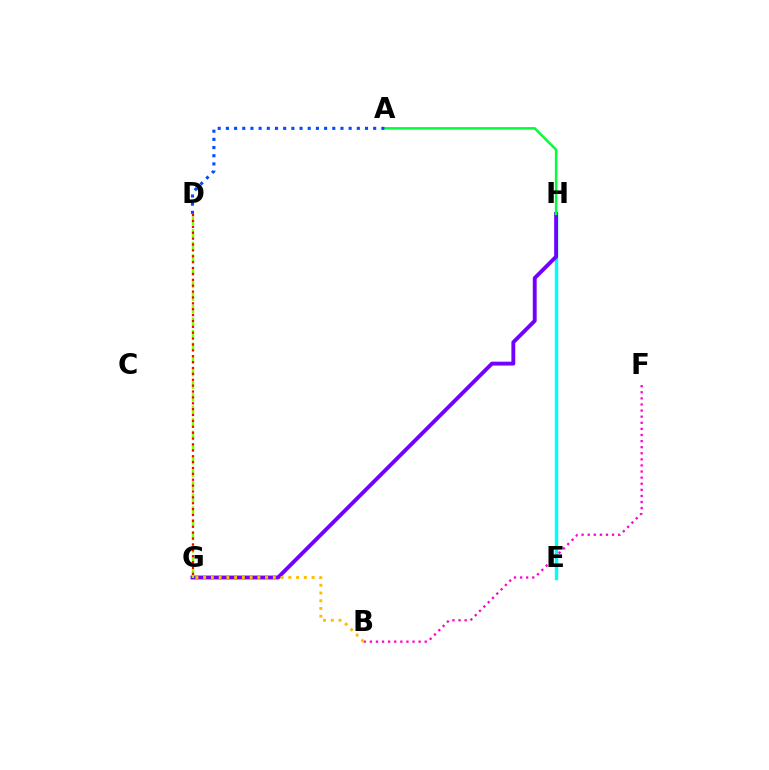{('E', 'H'): [{'color': '#00fff6', 'line_style': 'solid', 'thickness': 2.49}], ('G', 'H'): [{'color': '#7200ff', 'line_style': 'solid', 'thickness': 2.79}], ('D', 'G'): [{'color': '#84ff00', 'line_style': 'dashed', 'thickness': 1.71}, {'color': '#ff0000', 'line_style': 'dotted', 'thickness': 1.6}], ('A', 'H'): [{'color': '#00ff39', 'line_style': 'solid', 'thickness': 1.82}], ('A', 'D'): [{'color': '#004bff', 'line_style': 'dotted', 'thickness': 2.22}], ('B', 'F'): [{'color': '#ff00cf', 'line_style': 'dotted', 'thickness': 1.66}], ('B', 'G'): [{'color': '#ffbd00', 'line_style': 'dotted', 'thickness': 2.1}]}